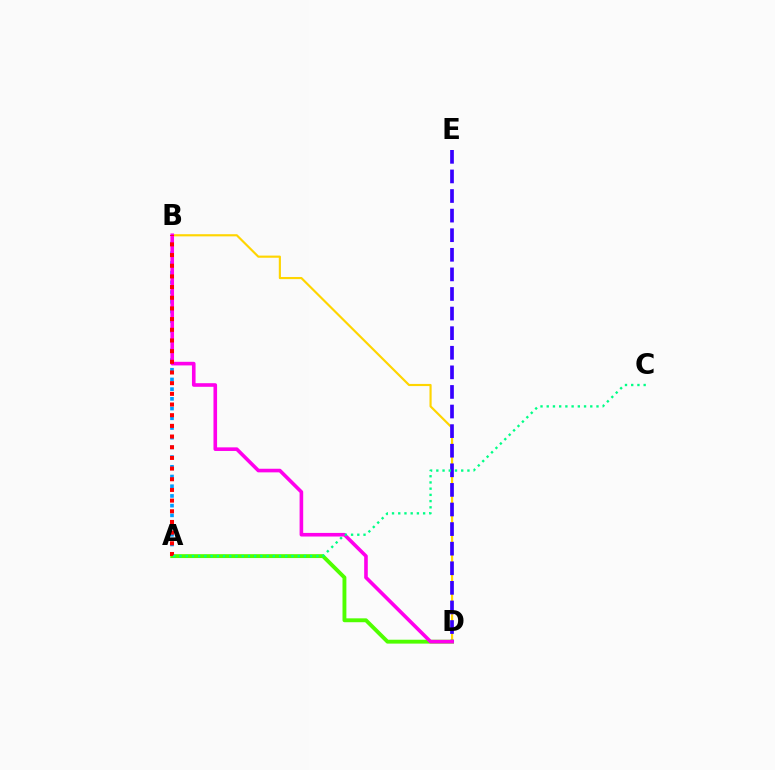{('B', 'D'): [{'color': '#ffd500', 'line_style': 'solid', 'thickness': 1.55}, {'color': '#ff00ed', 'line_style': 'solid', 'thickness': 2.6}], ('A', 'D'): [{'color': '#4fff00', 'line_style': 'solid', 'thickness': 2.79}], ('A', 'B'): [{'color': '#009eff', 'line_style': 'dotted', 'thickness': 2.64}, {'color': '#ff0000', 'line_style': 'dotted', 'thickness': 2.9}], ('D', 'E'): [{'color': '#3700ff', 'line_style': 'dashed', 'thickness': 2.66}], ('A', 'C'): [{'color': '#00ff86', 'line_style': 'dotted', 'thickness': 1.69}]}